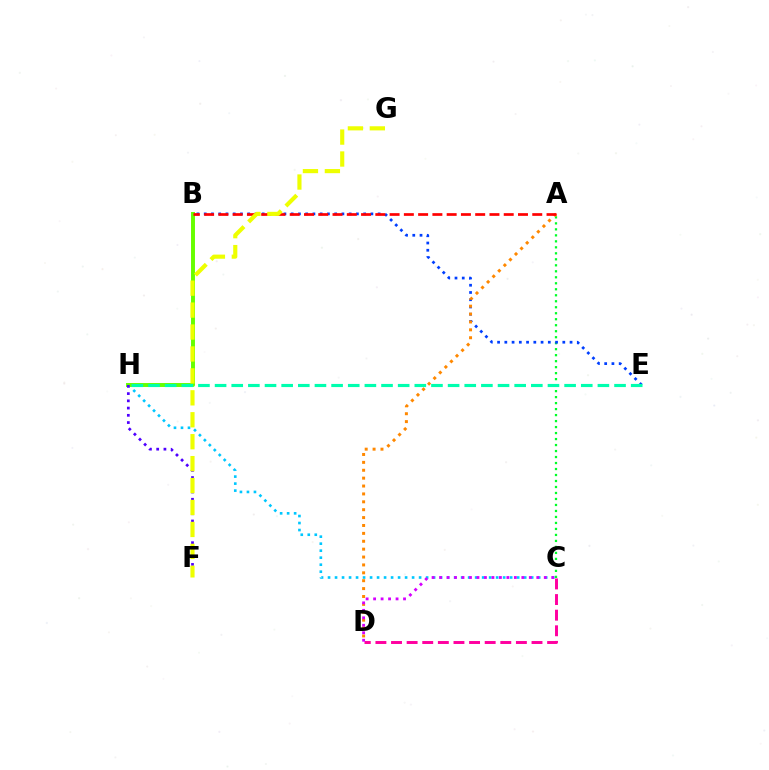{('A', 'C'): [{'color': '#00ff27', 'line_style': 'dotted', 'thickness': 1.63}], ('C', 'H'): [{'color': '#00c7ff', 'line_style': 'dotted', 'thickness': 1.9}], ('B', 'H'): [{'color': '#66ff00', 'line_style': 'solid', 'thickness': 2.84}], ('C', 'D'): [{'color': '#ff00a0', 'line_style': 'dashed', 'thickness': 2.12}, {'color': '#d600ff', 'line_style': 'dotted', 'thickness': 2.03}], ('B', 'E'): [{'color': '#003fff', 'line_style': 'dotted', 'thickness': 1.97}], ('A', 'D'): [{'color': '#ff8800', 'line_style': 'dotted', 'thickness': 2.14}], ('A', 'B'): [{'color': '#ff0000', 'line_style': 'dashed', 'thickness': 1.94}], ('F', 'H'): [{'color': '#4f00ff', 'line_style': 'dotted', 'thickness': 1.97}], ('F', 'G'): [{'color': '#eeff00', 'line_style': 'dashed', 'thickness': 2.98}], ('E', 'H'): [{'color': '#00ffaf', 'line_style': 'dashed', 'thickness': 2.26}]}